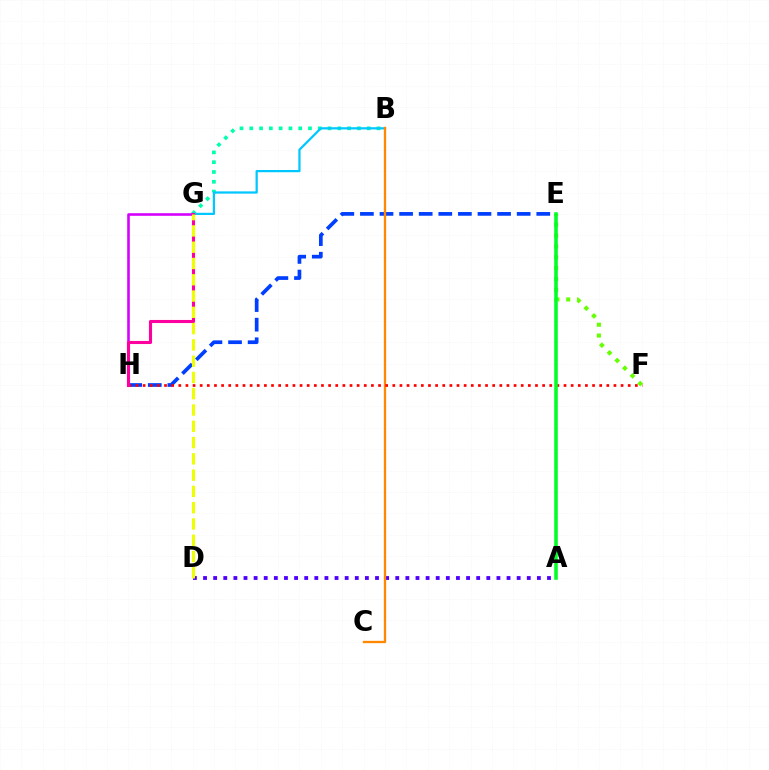{('E', 'F'): [{'color': '#66ff00', 'line_style': 'dotted', 'thickness': 2.95}], ('B', 'G'): [{'color': '#00ffaf', 'line_style': 'dotted', 'thickness': 2.66}, {'color': '#00c7ff', 'line_style': 'solid', 'thickness': 1.61}], ('A', 'D'): [{'color': '#4f00ff', 'line_style': 'dotted', 'thickness': 2.75}], ('E', 'H'): [{'color': '#003fff', 'line_style': 'dashed', 'thickness': 2.66}], ('B', 'C'): [{'color': '#ff8800', 'line_style': 'solid', 'thickness': 1.66}], ('G', 'H'): [{'color': '#d600ff', 'line_style': 'solid', 'thickness': 1.87}, {'color': '#ff00a0', 'line_style': 'solid', 'thickness': 2.22}], ('F', 'H'): [{'color': '#ff0000', 'line_style': 'dotted', 'thickness': 1.94}], ('D', 'G'): [{'color': '#eeff00', 'line_style': 'dashed', 'thickness': 2.21}], ('A', 'E'): [{'color': '#00ff27', 'line_style': 'solid', 'thickness': 2.56}]}